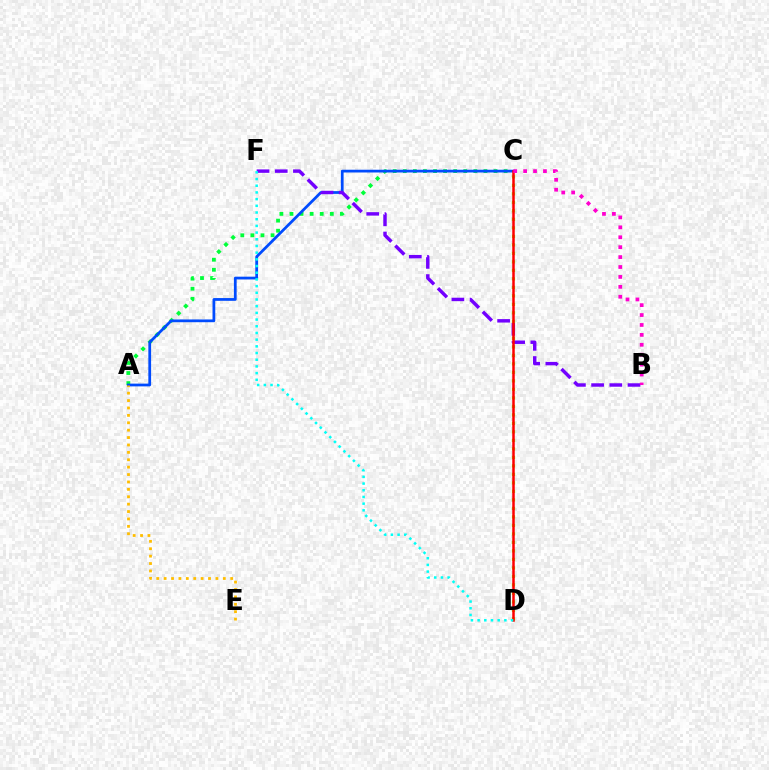{('C', 'D'): [{'color': '#84ff00', 'line_style': 'dotted', 'thickness': 2.31}, {'color': '#ff0000', 'line_style': 'solid', 'thickness': 1.8}], ('A', 'C'): [{'color': '#00ff39', 'line_style': 'dotted', 'thickness': 2.74}, {'color': '#004bff', 'line_style': 'solid', 'thickness': 1.98}], ('A', 'E'): [{'color': '#ffbd00', 'line_style': 'dotted', 'thickness': 2.01}], ('B', 'F'): [{'color': '#7200ff', 'line_style': 'dashed', 'thickness': 2.47}], ('D', 'F'): [{'color': '#00fff6', 'line_style': 'dotted', 'thickness': 1.82}], ('B', 'C'): [{'color': '#ff00cf', 'line_style': 'dotted', 'thickness': 2.69}]}